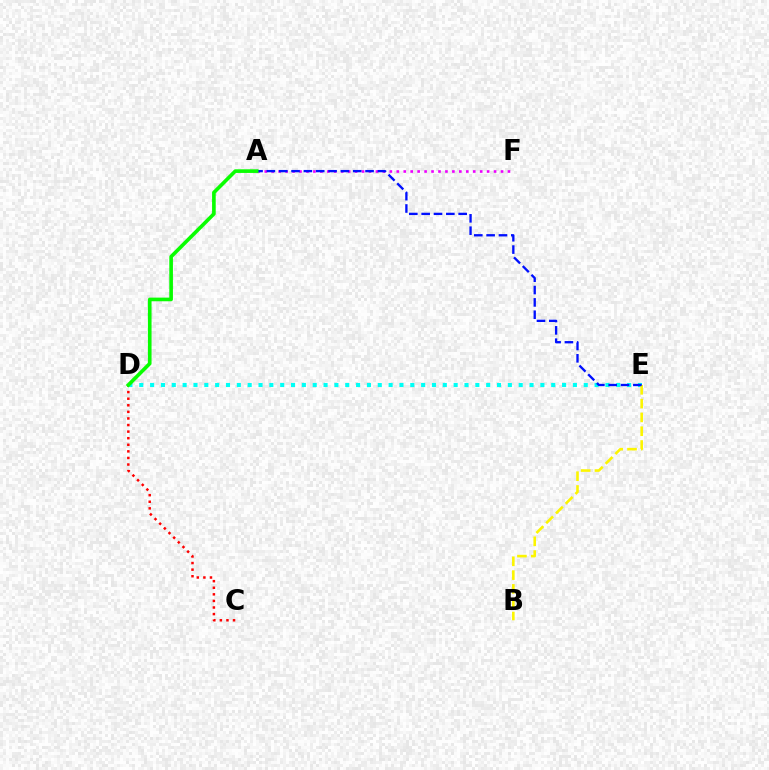{('C', 'D'): [{'color': '#ff0000', 'line_style': 'dotted', 'thickness': 1.79}], ('D', 'E'): [{'color': '#00fff6', 'line_style': 'dotted', 'thickness': 2.95}], ('A', 'F'): [{'color': '#ee00ff', 'line_style': 'dotted', 'thickness': 1.89}], ('B', 'E'): [{'color': '#fcf500', 'line_style': 'dashed', 'thickness': 1.87}], ('A', 'E'): [{'color': '#0010ff', 'line_style': 'dashed', 'thickness': 1.68}], ('A', 'D'): [{'color': '#08ff00', 'line_style': 'solid', 'thickness': 2.63}]}